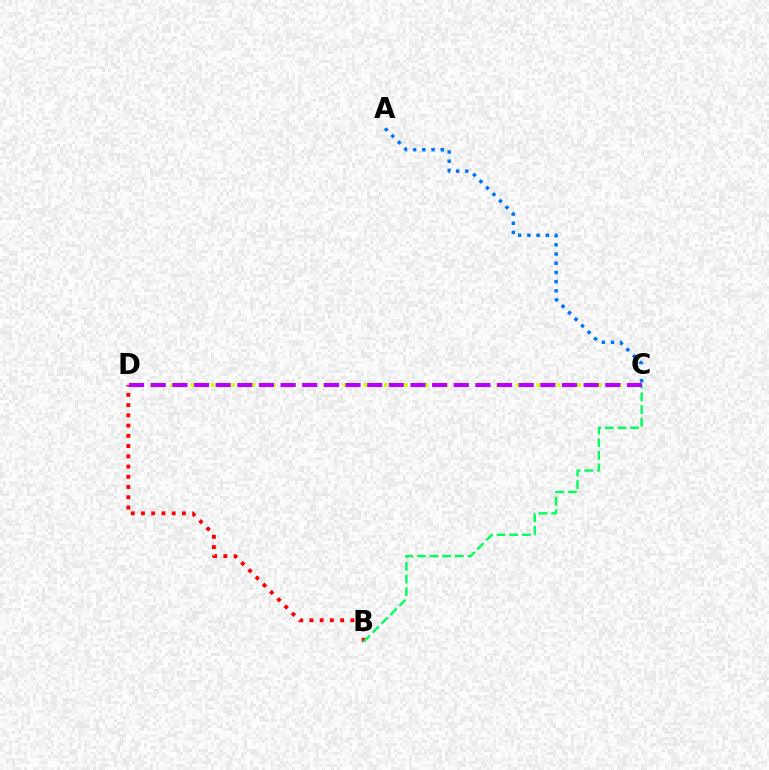{('A', 'C'): [{'color': '#0074ff', 'line_style': 'dotted', 'thickness': 2.5}], ('C', 'D'): [{'color': '#d1ff00', 'line_style': 'dotted', 'thickness': 2.76}, {'color': '#b900ff', 'line_style': 'dashed', 'thickness': 2.94}], ('B', 'D'): [{'color': '#ff0000', 'line_style': 'dotted', 'thickness': 2.78}], ('B', 'C'): [{'color': '#00ff5c', 'line_style': 'dashed', 'thickness': 1.72}]}